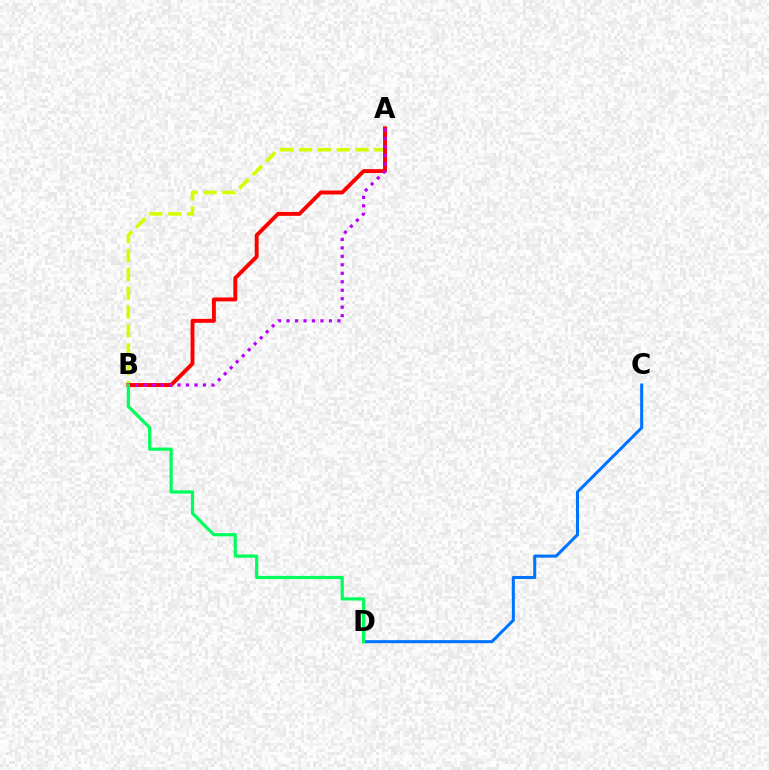{('A', 'B'): [{'color': '#d1ff00', 'line_style': 'dashed', 'thickness': 2.56}, {'color': '#ff0000', 'line_style': 'solid', 'thickness': 2.82}, {'color': '#b900ff', 'line_style': 'dotted', 'thickness': 2.3}], ('C', 'D'): [{'color': '#0074ff', 'line_style': 'solid', 'thickness': 2.2}], ('B', 'D'): [{'color': '#00ff5c', 'line_style': 'solid', 'thickness': 2.31}]}